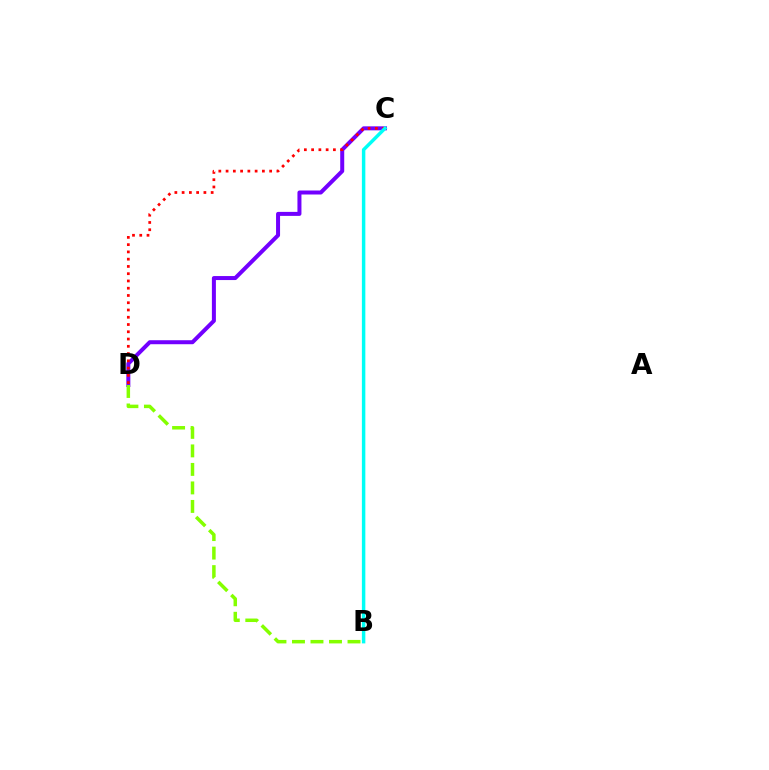{('C', 'D'): [{'color': '#7200ff', 'line_style': 'solid', 'thickness': 2.88}, {'color': '#ff0000', 'line_style': 'dotted', 'thickness': 1.97}], ('B', 'D'): [{'color': '#84ff00', 'line_style': 'dashed', 'thickness': 2.51}], ('B', 'C'): [{'color': '#00fff6', 'line_style': 'solid', 'thickness': 2.49}]}